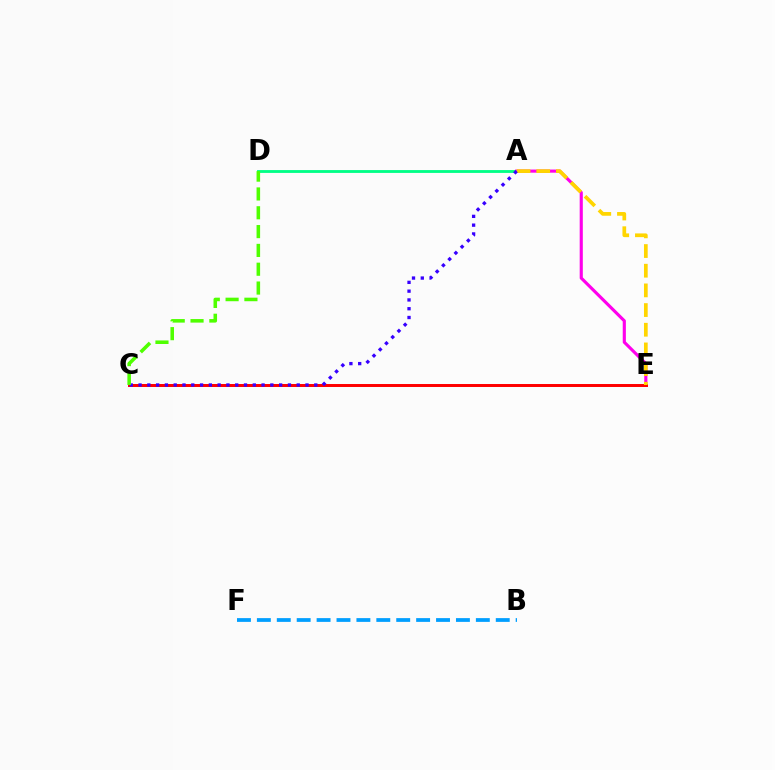{('A', 'D'): [{'color': '#00ff86', 'line_style': 'solid', 'thickness': 2.04}], ('A', 'E'): [{'color': '#ff00ed', 'line_style': 'solid', 'thickness': 2.26}, {'color': '#ffd500', 'line_style': 'dashed', 'thickness': 2.67}], ('C', 'E'): [{'color': '#ff0000', 'line_style': 'solid', 'thickness': 2.14}], ('A', 'C'): [{'color': '#3700ff', 'line_style': 'dotted', 'thickness': 2.39}], ('C', 'D'): [{'color': '#4fff00', 'line_style': 'dashed', 'thickness': 2.56}], ('B', 'F'): [{'color': '#009eff', 'line_style': 'dashed', 'thickness': 2.7}]}